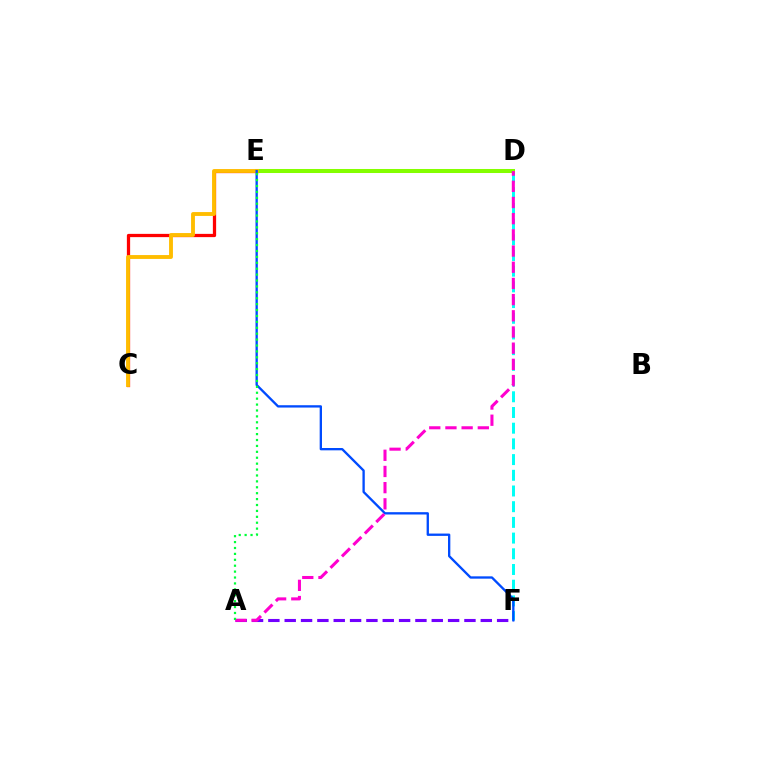{('C', 'E'): [{'color': '#ff0000', 'line_style': 'solid', 'thickness': 2.35}, {'color': '#ffbd00', 'line_style': 'solid', 'thickness': 2.78}], ('D', 'F'): [{'color': '#00fff6', 'line_style': 'dashed', 'thickness': 2.13}], ('D', 'E'): [{'color': '#84ff00', 'line_style': 'solid', 'thickness': 2.9}], ('A', 'F'): [{'color': '#7200ff', 'line_style': 'dashed', 'thickness': 2.22}], ('E', 'F'): [{'color': '#004bff', 'line_style': 'solid', 'thickness': 1.67}], ('A', 'D'): [{'color': '#ff00cf', 'line_style': 'dashed', 'thickness': 2.2}], ('A', 'E'): [{'color': '#00ff39', 'line_style': 'dotted', 'thickness': 1.61}]}